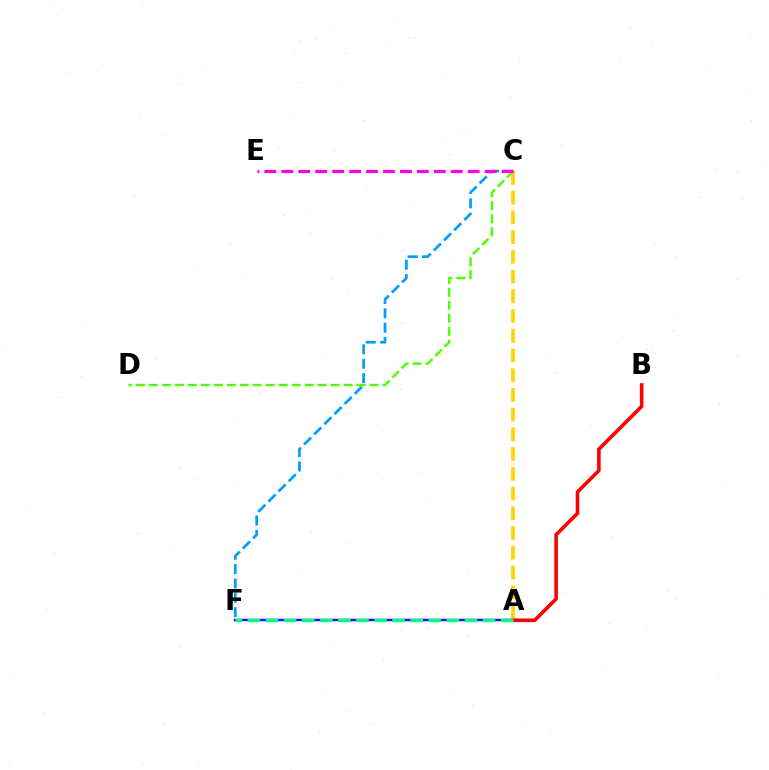{('C', 'F'): [{'color': '#009eff', 'line_style': 'dashed', 'thickness': 1.95}], ('C', 'D'): [{'color': '#4fff00', 'line_style': 'dashed', 'thickness': 1.76}], ('A', 'F'): [{'color': '#3700ff', 'line_style': 'solid', 'thickness': 1.8}, {'color': '#00ff86', 'line_style': 'dashed', 'thickness': 2.46}], ('A', 'C'): [{'color': '#ffd500', 'line_style': 'dashed', 'thickness': 2.68}], ('A', 'B'): [{'color': '#ff0000', 'line_style': 'solid', 'thickness': 2.57}], ('C', 'E'): [{'color': '#ff00ed', 'line_style': 'dashed', 'thickness': 2.3}]}